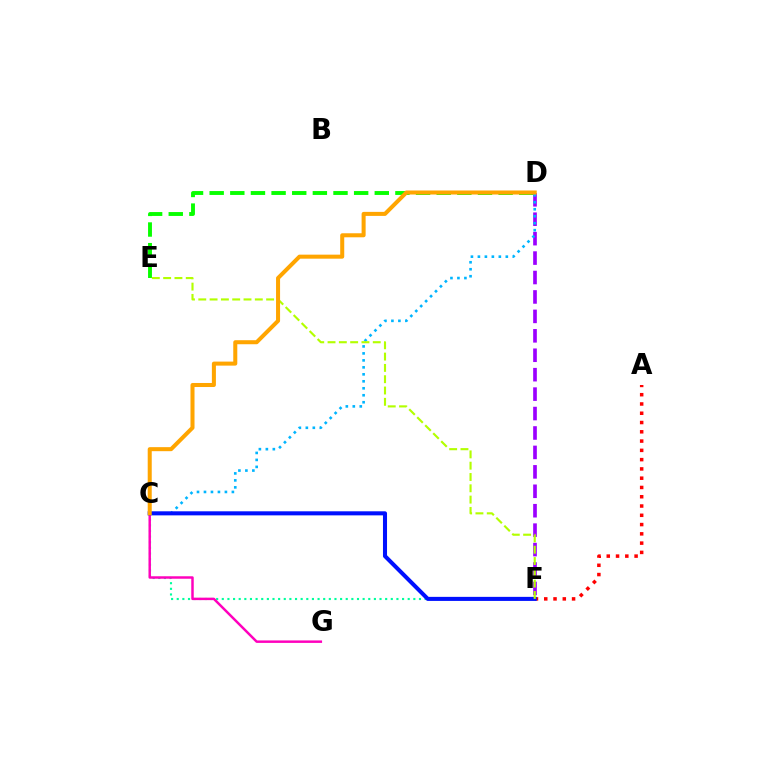{('A', 'F'): [{'color': '#ff0000', 'line_style': 'dotted', 'thickness': 2.52}], ('D', 'E'): [{'color': '#08ff00', 'line_style': 'dashed', 'thickness': 2.8}], ('C', 'F'): [{'color': '#00ff9d', 'line_style': 'dotted', 'thickness': 1.53}, {'color': '#0010ff', 'line_style': 'solid', 'thickness': 2.92}], ('D', 'F'): [{'color': '#9b00ff', 'line_style': 'dashed', 'thickness': 2.64}], ('C', 'D'): [{'color': '#00b5ff', 'line_style': 'dotted', 'thickness': 1.9}, {'color': '#ffa500', 'line_style': 'solid', 'thickness': 2.9}], ('C', 'G'): [{'color': '#ff00bd', 'line_style': 'solid', 'thickness': 1.78}], ('E', 'F'): [{'color': '#b3ff00', 'line_style': 'dashed', 'thickness': 1.54}]}